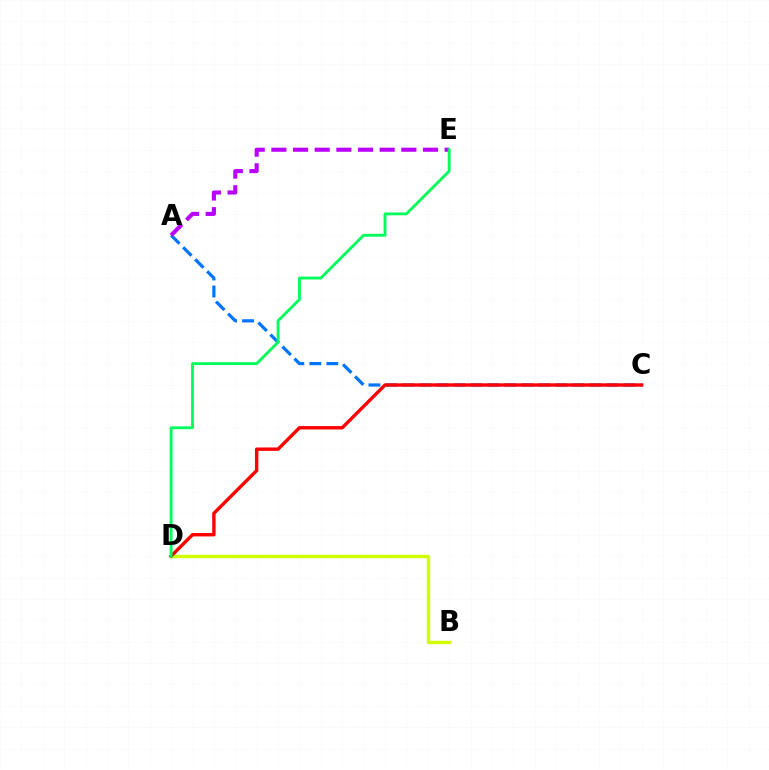{('A', 'C'): [{'color': '#0074ff', 'line_style': 'dashed', 'thickness': 2.31}], ('B', 'D'): [{'color': '#d1ff00', 'line_style': 'solid', 'thickness': 2.46}], ('C', 'D'): [{'color': '#ff0000', 'line_style': 'solid', 'thickness': 2.44}], ('A', 'E'): [{'color': '#b900ff', 'line_style': 'dashed', 'thickness': 2.94}], ('D', 'E'): [{'color': '#00ff5c', 'line_style': 'solid', 'thickness': 2.05}]}